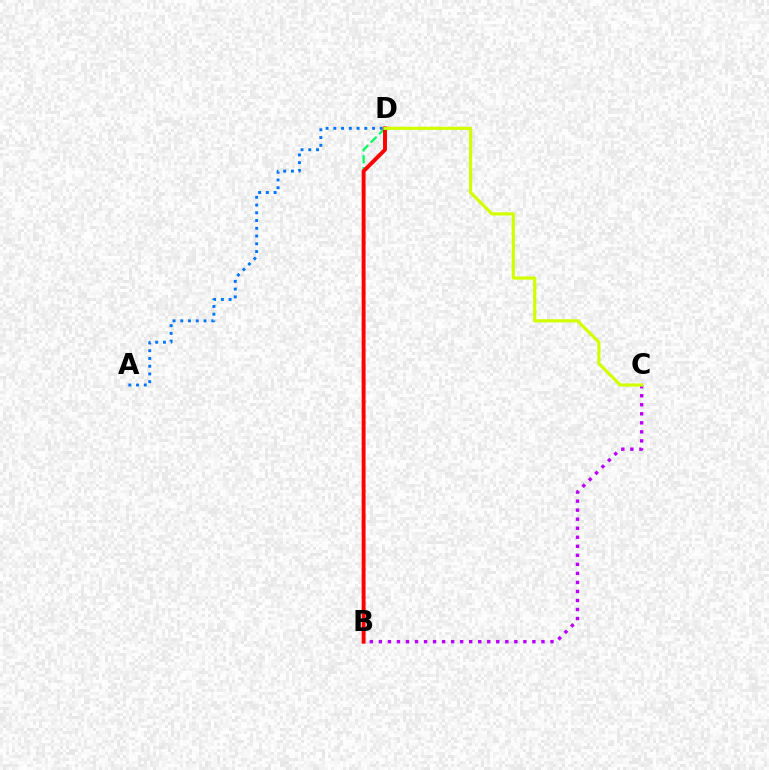{('B', 'C'): [{'color': '#b900ff', 'line_style': 'dotted', 'thickness': 2.45}], ('B', 'D'): [{'color': '#00ff5c', 'line_style': 'dashed', 'thickness': 1.62}, {'color': '#ff0000', 'line_style': 'solid', 'thickness': 2.82}], ('A', 'D'): [{'color': '#0074ff', 'line_style': 'dotted', 'thickness': 2.1}], ('C', 'D'): [{'color': '#d1ff00', 'line_style': 'solid', 'thickness': 2.3}]}